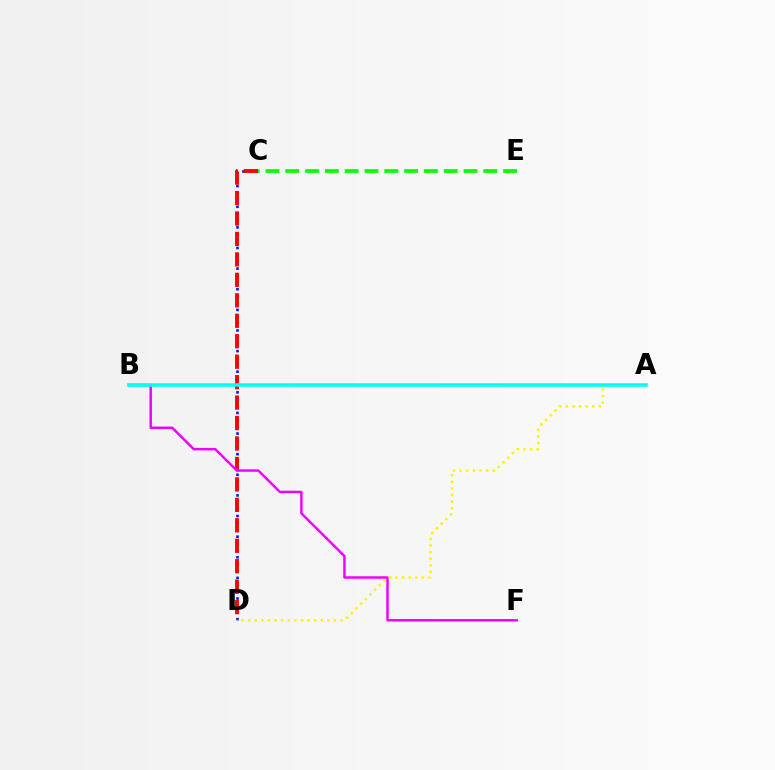{('C', 'D'): [{'color': '#0010ff', 'line_style': 'dotted', 'thickness': 1.87}, {'color': '#ff0000', 'line_style': 'dashed', 'thickness': 2.78}], ('B', 'F'): [{'color': '#ee00ff', 'line_style': 'solid', 'thickness': 1.77}], ('C', 'E'): [{'color': '#08ff00', 'line_style': 'dashed', 'thickness': 2.69}], ('A', 'D'): [{'color': '#fcf500', 'line_style': 'dotted', 'thickness': 1.79}], ('A', 'B'): [{'color': '#00fff6', 'line_style': 'solid', 'thickness': 2.55}]}